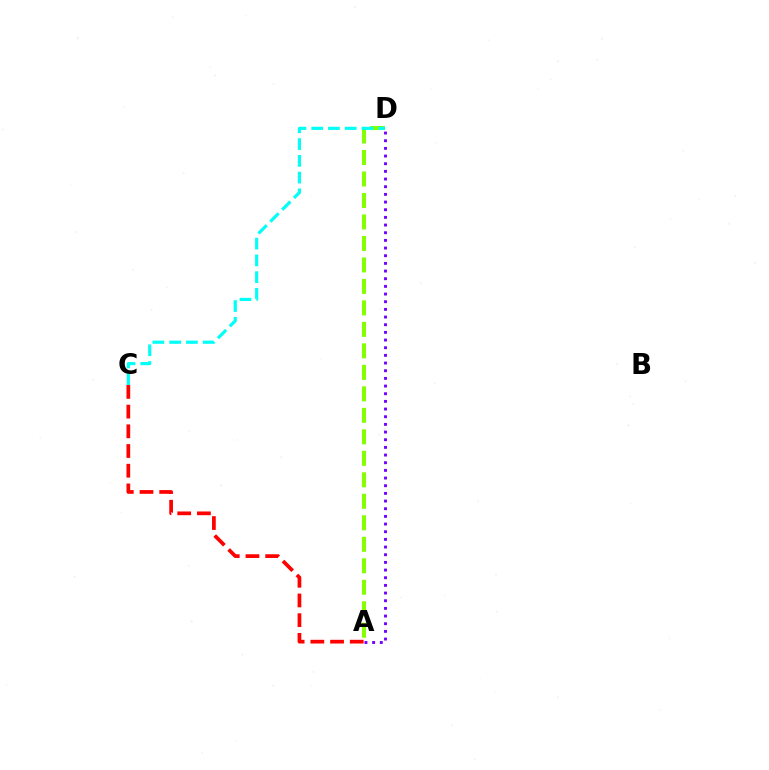{('A', 'D'): [{'color': '#84ff00', 'line_style': 'dashed', 'thickness': 2.92}, {'color': '#7200ff', 'line_style': 'dotted', 'thickness': 2.08}], ('A', 'C'): [{'color': '#ff0000', 'line_style': 'dashed', 'thickness': 2.68}], ('C', 'D'): [{'color': '#00fff6', 'line_style': 'dashed', 'thickness': 2.28}]}